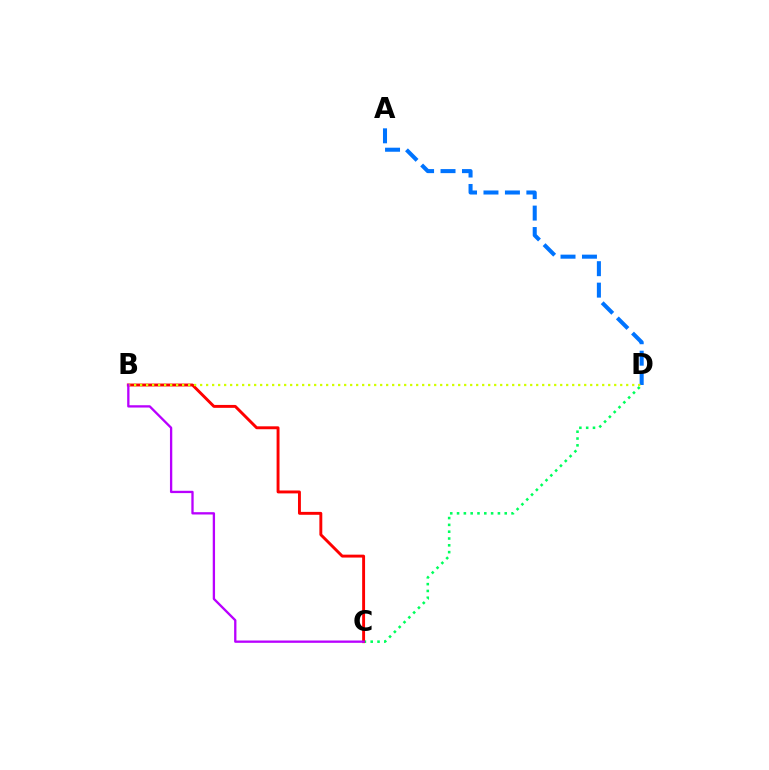{('C', 'D'): [{'color': '#00ff5c', 'line_style': 'dotted', 'thickness': 1.85}], ('A', 'D'): [{'color': '#0074ff', 'line_style': 'dashed', 'thickness': 2.91}], ('B', 'C'): [{'color': '#ff0000', 'line_style': 'solid', 'thickness': 2.1}, {'color': '#b900ff', 'line_style': 'solid', 'thickness': 1.67}], ('B', 'D'): [{'color': '#d1ff00', 'line_style': 'dotted', 'thickness': 1.63}]}